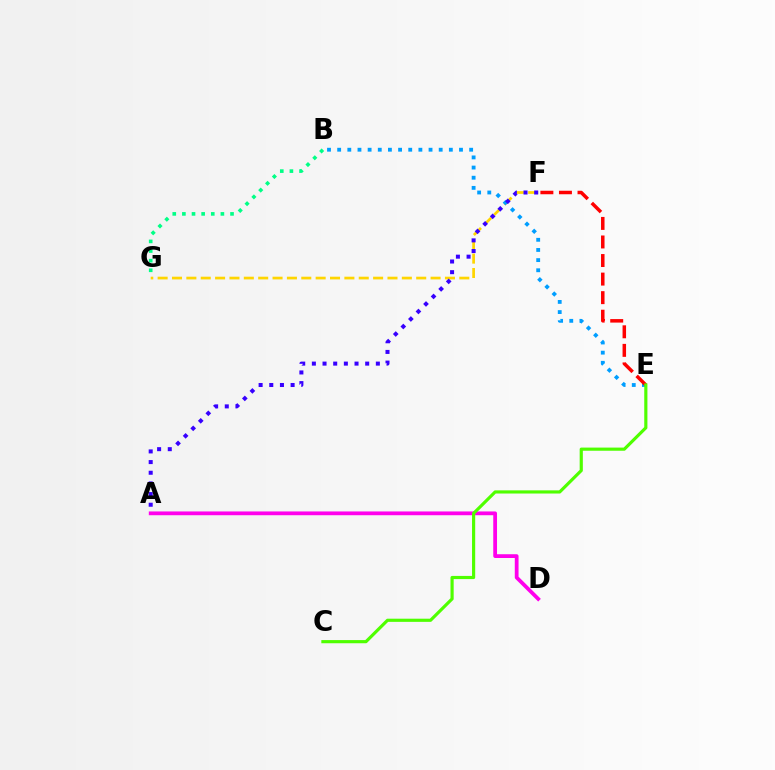{('F', 'G'): [{'color': '#ffd500', 'line_style': 'dashed', 'thickness': 1.95}], ('A', 'D'): [{'color': '#ff00ed', 'line_style': 'solid', 'thickness': 2.71}], ('B', 'G'): [{'color': '#00ff86', 'line_style': 'dotted', 'thickness': 2.62}], ('B', 'E'): [{'color': '#009eff', 'line_style': 'dotted', 'thickness': 2.76}], ('E', 'F'): [{'color': '#ff0000', 'line_style': 'dashed', 'thickness': 2.52}], ('C', 'E'): [{'color': '#4fff00', 'line_style': 'solid', 'thickness': 2.28}], ('A', 'F'): [{'color': '#3700ff', 'line_style': 'dotted', 'thickness': 2.9}]}